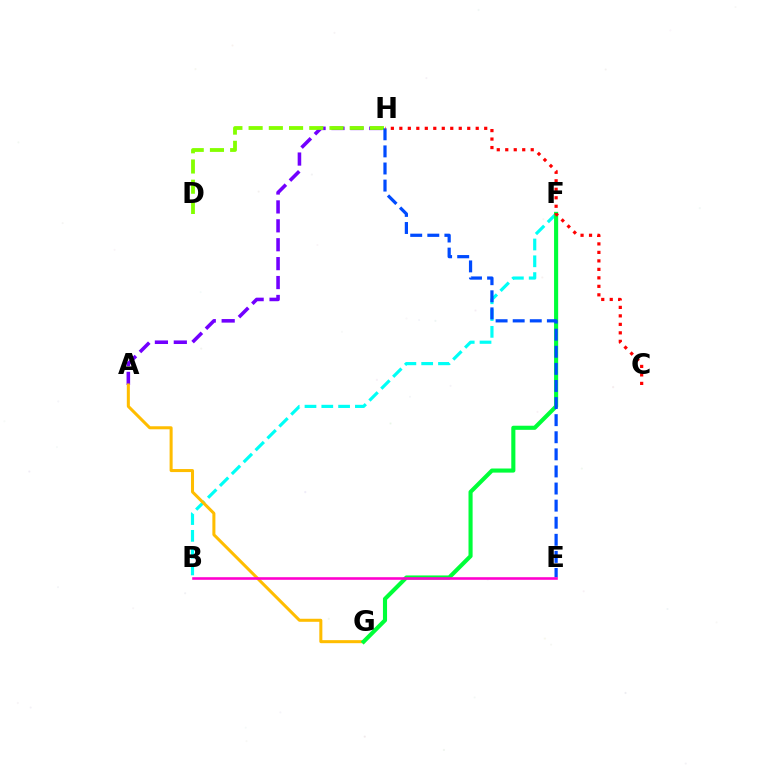{('A', 'H'): [{'color': '#7200ff', 'line_style': 'dashed', 'thickness': 2.57}], ('B', 'F'): [{'color': '#00fff6', 'line_style': 'dashed', 'thickness': 2.28}], ('A', 'G'): [{'color': '#ffbd00', 'line_style': 'solid', 'thickness': 2.18}], ('F', 'G'): [{'color': '#00ff39', 'line_style': 'solid', 'thickness': 2.96}], ('D', 'H'): [{'color': '#84ff00', 'line_style': 'dashed', 'thickness': 2.75}], ('E', 'H'): [{'color': '#004bff', 'line_style': 'dashed', 'thickness': 2.32}], ('B', 'E'): [{'color': '#ff00cf', 'line_style': 'solid', 'thickness': 1.87}], ('C', 'H'): [{'color': '#ff0000', 'line_style': 'dotted', 'thickness': 2.31}]}